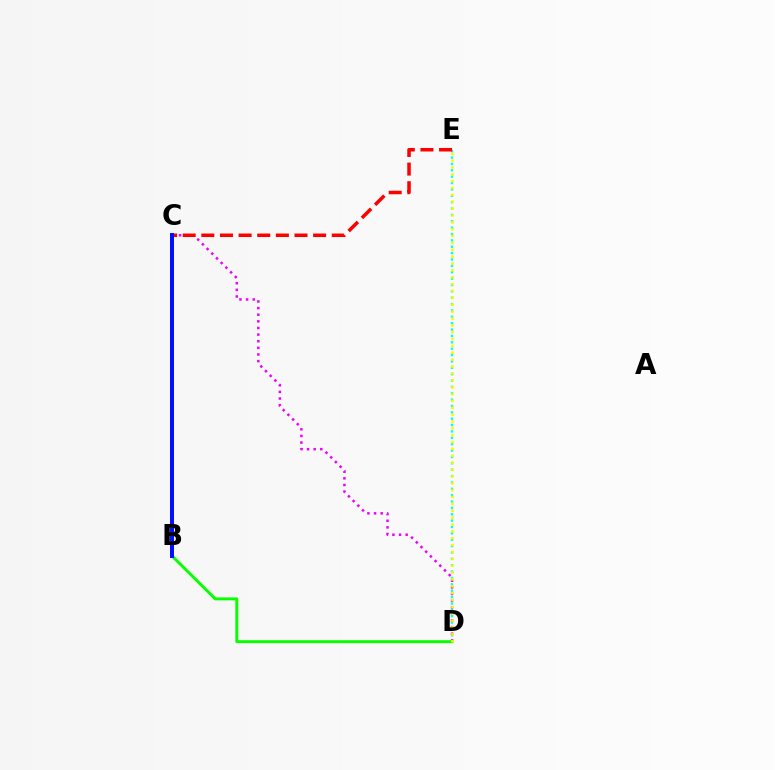{('D', 'E'): [{'color': '#00fff6', 'line_style': 'dotted', 'thickness': 1.73}, {'color': '#fcf500', 'line_style': 'dotted', 'thickness': 1.87}], ('C', 'D'): [{'color': '#ee00ff', 'line_style': 'dotted', 'thickness': 1.8}], ('B', 'D'): [{'color': '#08ff00', 'line_style': 'solid', 'thickness': 2.12}], ('C', 'E'): [{'color': '#ff0000', 'line_style': 'dashed', 'thickness': 2.53}], ('B', 'C'): [{'color': '#0010ff', 'line_style': 'solid', 'thickness': 2.87}]}